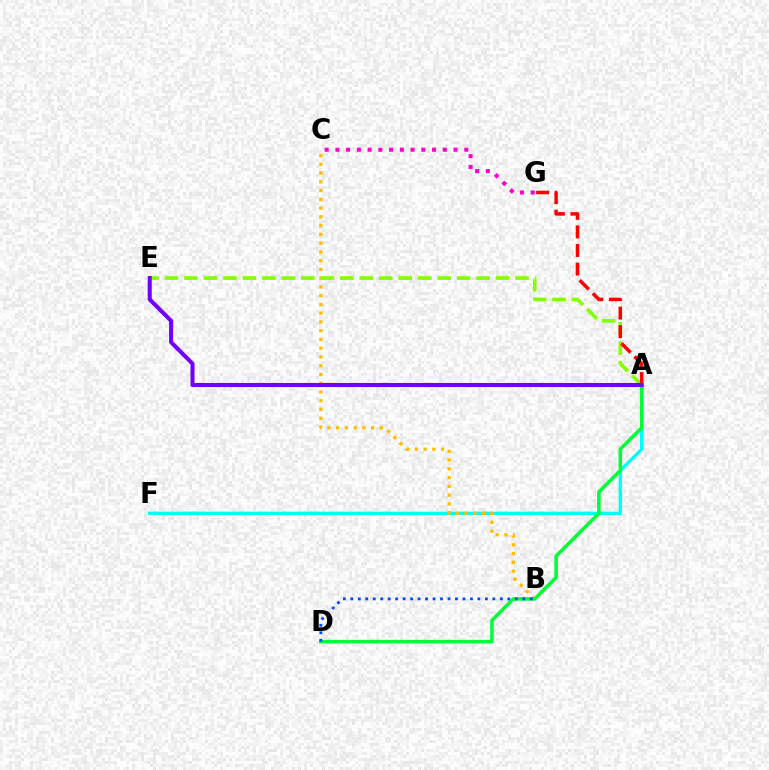{('A', 'F'): [{'color': '#00fff6', 'line_style': 'solid', 'thickness': 2.41}], ('B', 'C'): [{'color': '#ffbd00', 'line_style': 'dotted', 'thickness': 2.38}], ('A', 'D'): [{'color': '#00ff39', 'line_style': 'solid', 'thickness': 2.54}], ('B', 'D'): [{'color': '#004bff', 'line_style': 'dotted', 'thickness': 2.03}], ('A', 'E'): [{'color': '#84ff00', 'line_style': 'dashed', 'thickness': 2.65}, {'color': '#7200ff', 'line_style': 'solid', 'thickness': 2.93}], ('A', 'G'): [{'color': '#ff0000', 'line_style': 'dashed', 'thickness': 2.52}], ('C', 'G'): [{'color': '#ff00cf', 'line_style': 'dotted', 'thickness': 2.92}]}